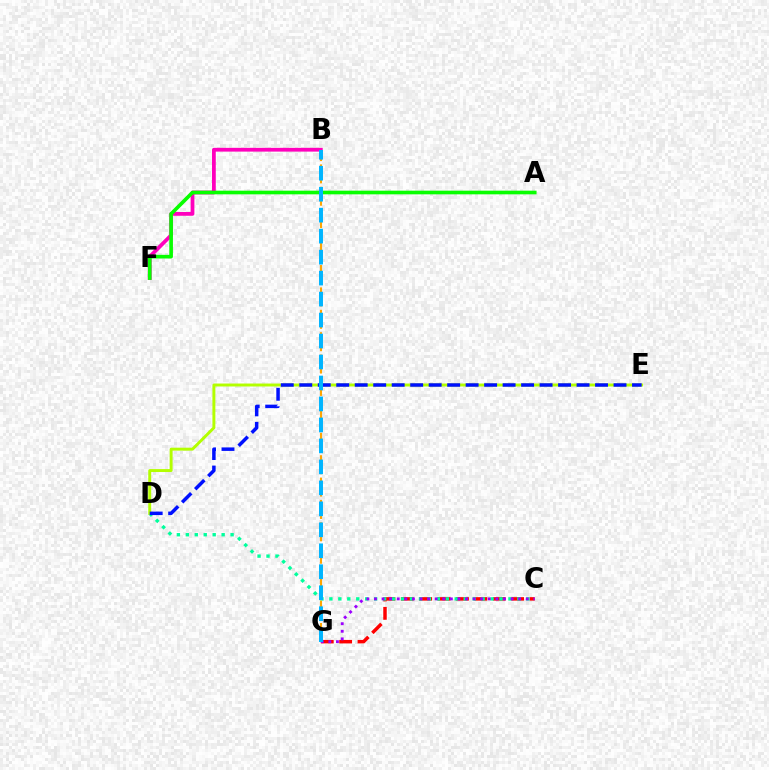{('C', 'G'): [{'color': '#ff0000', 'line_style': 'dashed', 'thickness': 2.5}, {'color': '#9b00ff', 'line_style': 'dotted', 'thickness': 2.06}], ('B', 'F'): [{'color': '#ff00bd', 'line_style': 'solid', 'thickness': 2.71}], ('C', 'D'): [{'color': '#00ff9d', 'line_style': 'dotted', 'thickness': 2.43}], ('D', 'E'): [{'color': '#b3ff00', 'line_style': 'solid', 'thickness': 2.12}, {'color': '#0010ff', 'line_style': 'dashed', 'thickness': 2.51}], ('A', 'F'): [{'color': '#08ff00', 'line_style': 'solid', 'thickness': 2.63}], ('B', 'G'): [{'color': '#ffa500', 'line_style': 'dashed', 'thickness': 1.52}, {'color': '#00b5ff', 'line_style': 'dashed', 'thickness': 2.85}]}